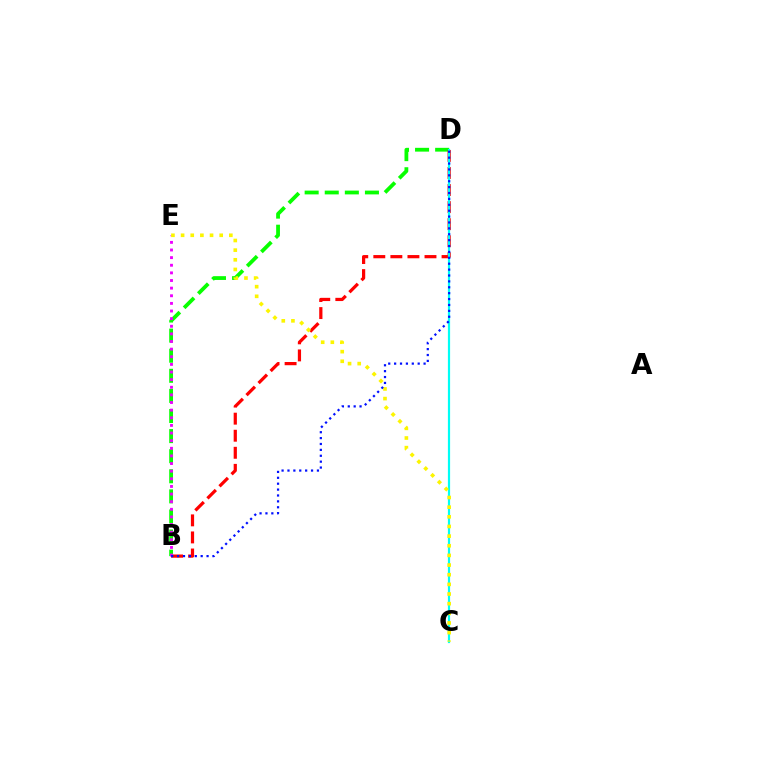{('B', 'D'): [{'color': '#08ff00', 'line_style': 'dashed', 'thickness': 2.73}, {'color': '#ff0000', 'line_style': 'dashed', 'thickness': 2.32}, {'color': '#0010ff', 'line_style': 'dotted', 'thickness': 1.6}], ('B', 'E'): [{'color': '#ee00ff', 'line_style': 'dotted', 'thickness': 2.07}], ('C', 'D'): [{'color': '#00fff6', 'line_style': 'solid', 'thickness': 1.59}], ('C', 'E'): [{'color': '#fcf500', 'line_style': 'dotted', 'thickness': 2.62}]}